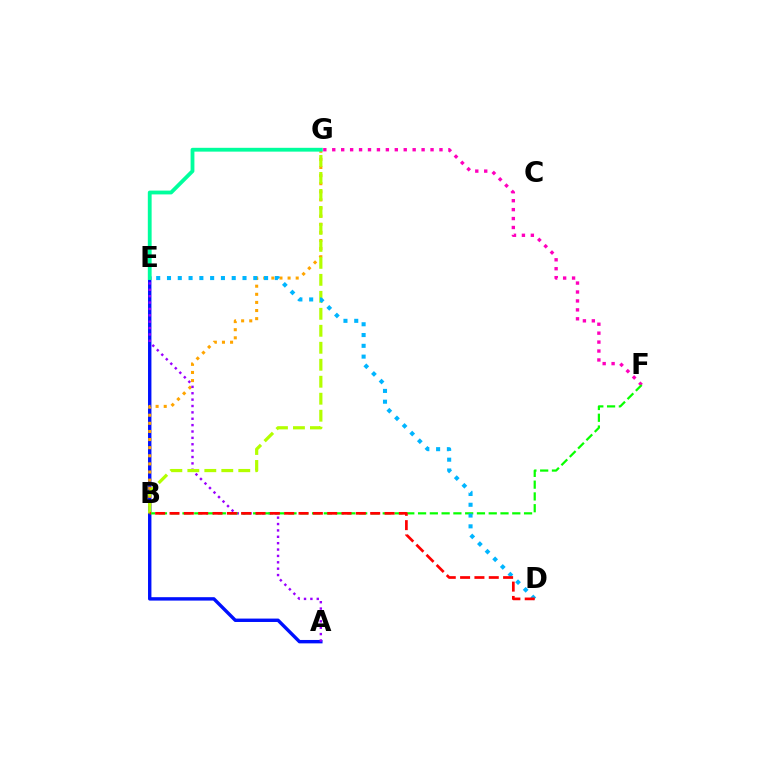{('A', 'E'): [{'color': '#0010ff', 'line_style': 'solid', 'thickness': 2.45}, {'color': '#9b00ff', 'line_style': 'dotted', 'thickness': 1.73}], ('B', 'G'): [{'color': '#ffa500', 'line_style': 'dotted', 'thickness': 2.2}, {'color': '#b3ff00', 'line_style': 'dashed', 'thickness': 2.31}], ('F', 'G'): [{'color': '#ff00bd', 'line_style': 'dotted', 'thickness': 2.43}], ('B', 'F'): [{'color': '#08ff00', 'line_style': 'dashed', 'thickness': 1.6}], ('D', 'E'): [{'color': '#00b5ff', 'line_style': 'dotted', 'thickness': 2.93}], ('B', 'D'): [{'color': '#ff0000', 'line_style': 'dashed', 'thickness': 1.95}], ('E', 'G'): [{'color': '#00ff9d', 'line_style': 'solid', 'thickness': 2.75}]}